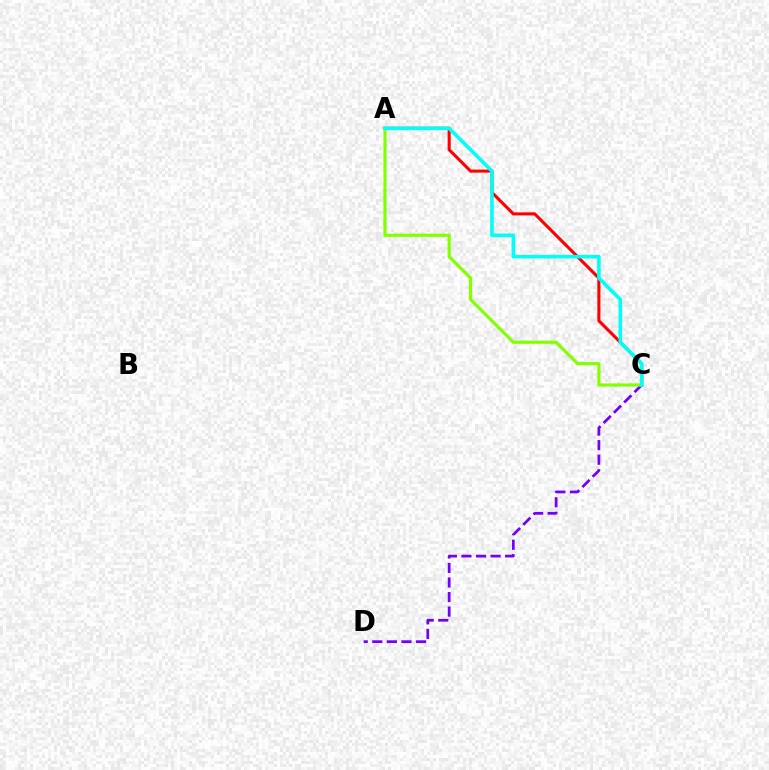{('A', 'C'): [{'color': '#ff0000', 'line_style': 'solid', 'thickness': 2.22}, {'color': '#84ff00', 'line_style': 'solid', 'thickness': 2.28}, {'color': '#00fff6', 'line_style': 'solid', 'thickness': 2.57}], ('C', 'D'): [{'color': '#7200ff', 'line_style': 'dashed', 'thickness': 1.98}]}